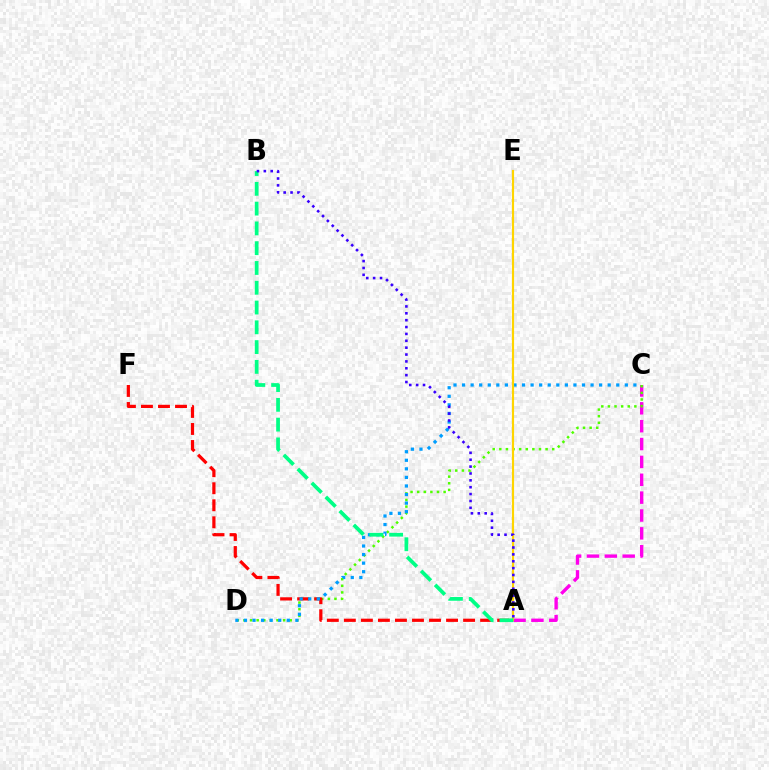{('A', 'C'): [{'color': '#ff00ed', 'line_style': 'dashed', 'thickness': 2.43}], ('C', 'D'): [{'color': '#4fff00', 'line_style': 'dotted', 'thickness': 1.8}, {'color': '#009eff', 'line_style': 'dotted', 'thickness': 2.33}], ('A', 'F'): [{'color': '#ff0000', 'line_style': 'dashed', 'thickness': 2.31}], ('A', 'E'): [{'color': '#ffd500', 'line_style': 'solid', 'thickness': 1.55}], ('A', 'B'): [{'color': '#00ff86', 'line_style': 'dashed', 'thickness': 2.69}, {'color': '#3700ff', 'line_style': 'dotted', 'thickness': 1.87}]}